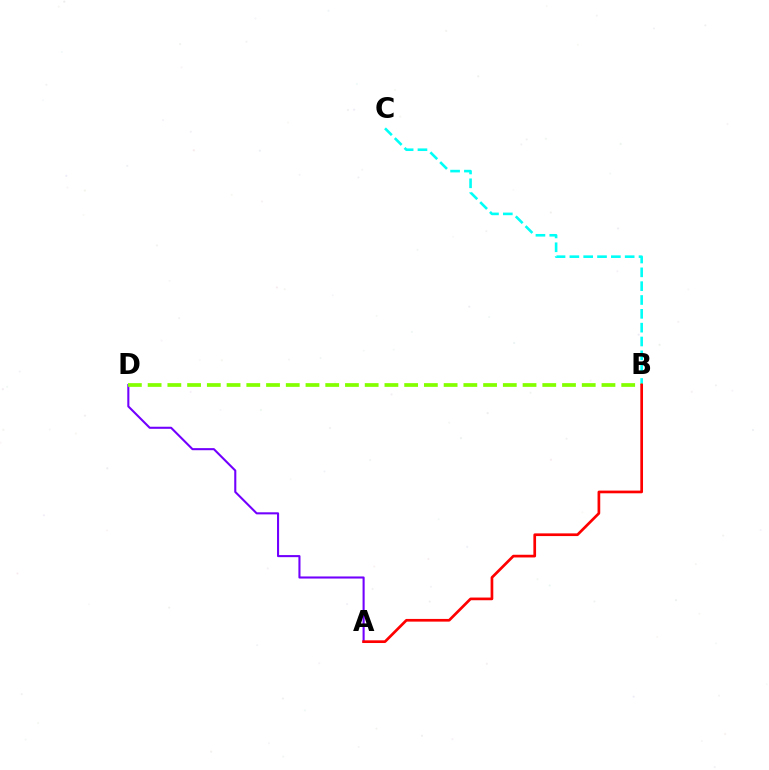{('B', 'C'): [{'color': '#00fff6', 'line_style': 'dashed', 'thickness': 1.88}], ('A', 'D'): [{'color': '#7200ff', 'line_style': 'solid', 'thickness': 1.5}], ('B', 'D'): [{'color': '#84ff00', 'line_style': 'dashed', 'thickness': 2.68}], ('A', 'B'): [{'color': '#ff0000', 'line_style': 'solid', 'thickness': 1.94}]}